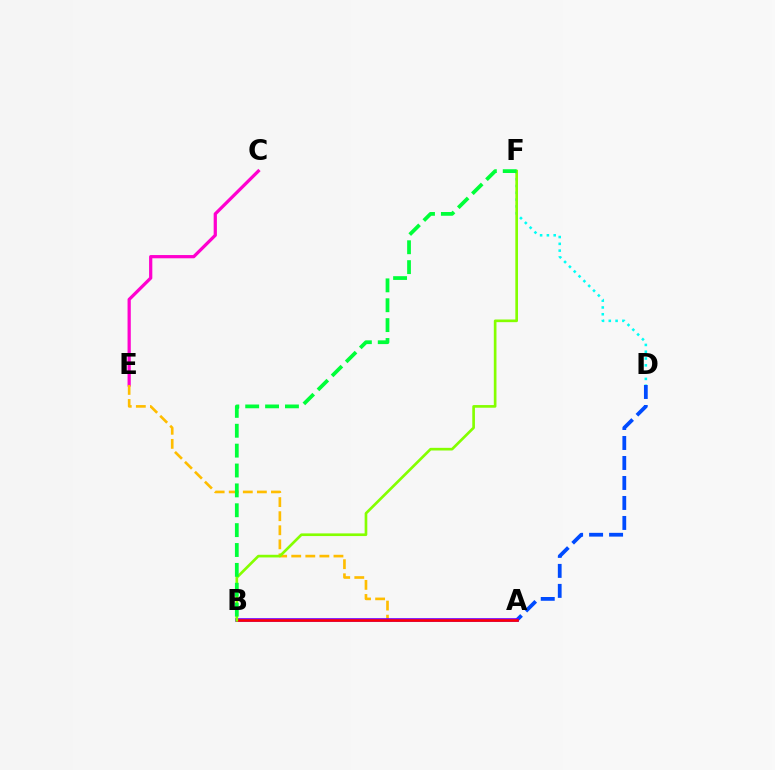{('D', 'F'): [{'color': '#00fff6', 'line_style': 'dotted', 'thickness': 1.85}], ('C', 'E'): [{'color': '#ff00cf', 'line_style': 'solid', 'thickness': 2.33}], ('A', 'E'): [{'color': '#ffbd00', 'line_style': 'dashed', 'thickness': 1.91}], ('A', 'D'): [{'color': '#004bff', 'line_style': 'dashed', 'thickness': 2.72}], ('A', 'B'): [{'color': '#7200ff', 'line_style': 'solid', 'thickness': 2.65}, {'color': '#ff0000', 'line_style': 'solid', 'thickness': 1.84}], ('B', 'F'): [{'color': '#84ff00', 'line_style': 'solid', 'thickness': 1.92}, {'color': '#00ff39', 'line_style': 'dashed', 'thickness': 2.7}]}